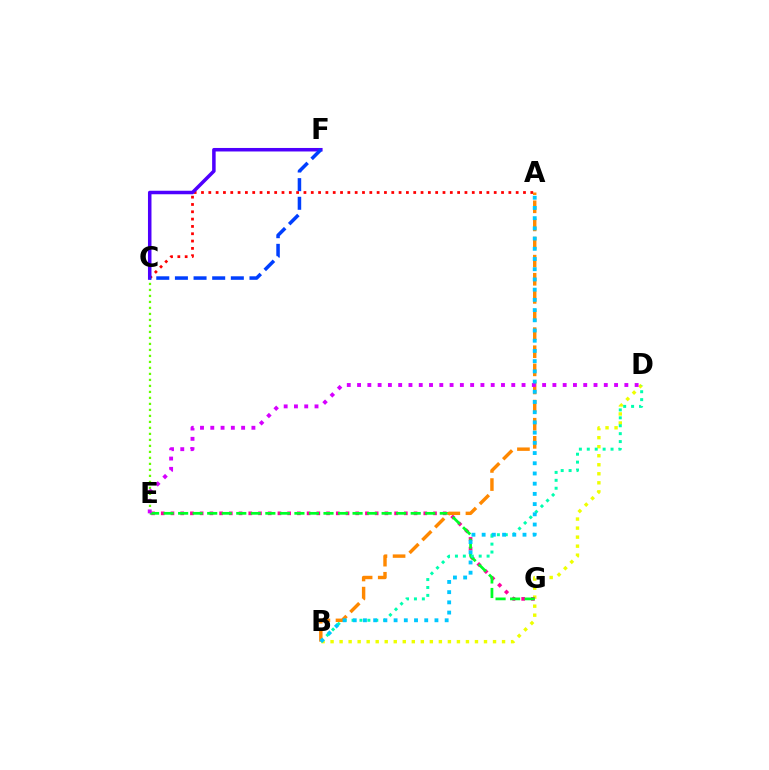{('B', 'D'): [{'color': '#eeff00', 'line_style': 'dotted', 'thickness': 2.45}, {'color': '#00ffaf', 'line_style': 'dotted', 'thickness': 2.15}], ('A', 'C'): [{'color': '#ff0000', 'line_style': 'dotted', 'thickness': 1.99}], ('E', 'G'): [{'color': '#ff00a0', 'line_style': 'dotted', 'thickness': 2.64}, {'color': '#00ff27', 'line_style': 'dashed', 'thickness': 1.97}], ('C', 'E'): [{'color': '#66ff00', 'line_style': 'dotted', 'thickness': 1.63}], ('C', 'F'): [{'color': '#4f00ff', 'line_style': 'solid', 'thickness': 2.53}, {'color': '#003fff', 'line_style': 'dashed', 'thickness': 2.53}], ('A', 'B'): [{'color': '#ff8800', 'line_style': 'dashed', 'thickness': 2.46}, {'color': '#00c7ff', 'line_style': 'dotted', 'thickness': 2.77}], ('D', 'E'): [{'color': '#d600ff', 'line_style': 'dotted', 'thickness': 2.79}]}